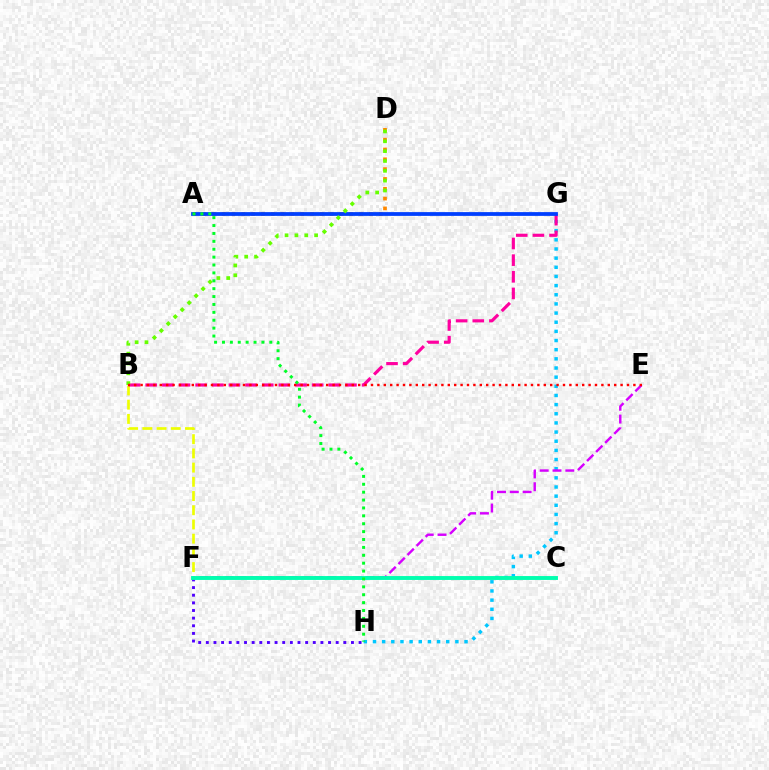{('G', 'H'): [{'color': '#00c7ff', 'line_style': 'dotted', 'thickness': 2.49}], ('B', 'F'): [{'color': '#eeff00', 'line_style': 'dashed', 'thickness': 1.93}], ('B', 'G'): [{'color': '#ff00a0', 'line_style': 'dashed', 'thickness': 2.26}], ('E', 'F'): [{'color': '#d600ff', 'line_style': 'dashed', 'thickness': 1.74}], ('F', 'H'): [{'color': '#4f00ff', 'line_style': 'dotted', 'thickness': 2.08}], ('A', 'D'): [{'color': '#ff8800', 'line_style': 'dotted', 'thickness': 2.67}], ('A', 'G'): [{'color': '#003fff', 'line_style': 'solid', 'thickness': 2.72}], ('B', 'D'): [{'color': '#66ff00', 'line_style': 'dotted', 'thickness': 2.67}], ('C', 'F'): [{'color': '#00ffaf', 'line_style': 'solid', 'thickness': 2.8}], ('B', 'E'): [{'color': '#ff0000', 'line_style': 'dotted', 'thickness': 1.74}], ('A', 'H'): [{'color': '#00ff27', 'line_style': 'dotted', 'thickness': 2.14}]}